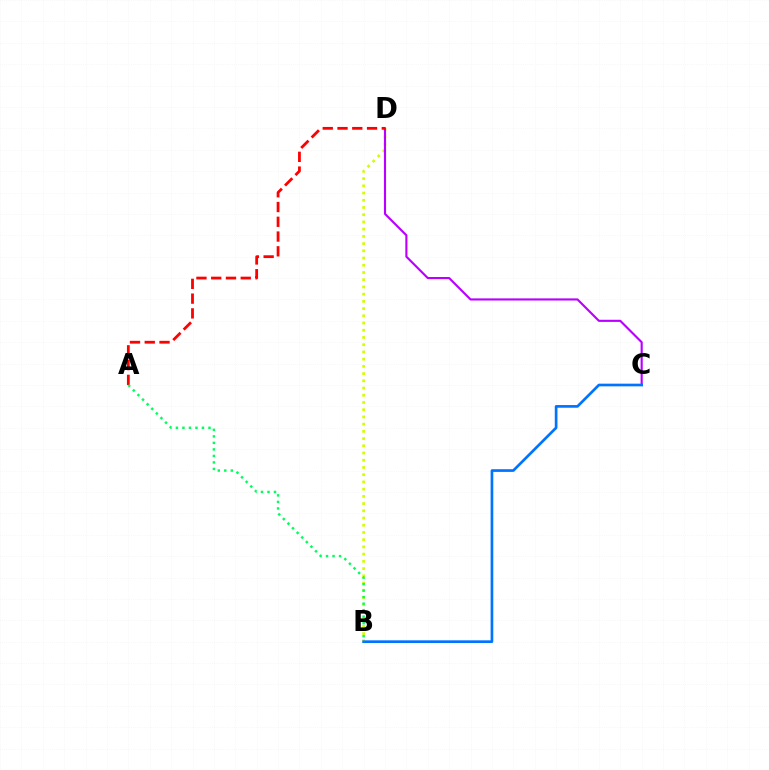{('B', 'D'): [{'color': '#d1ff00', 'line_style': 'dotted', 'thickness': 1.96}], ('C', 'D'): [{'color': '#b900ff', 'line_style': 'solid', 'thickness': 1.54}], ('B', 'C'): [{'color': '#0074ff', 'line_style': 'solid', 'thickness': 1.93}], ('A', 'D'): [{'color': '#ff0000', 'line_style': 'dashed', 'thickness': 2.01}], ('A', 'B'): [{'color': '#00ff5c', 'line_style': 'dotted', 'thickness': 1.77}]}